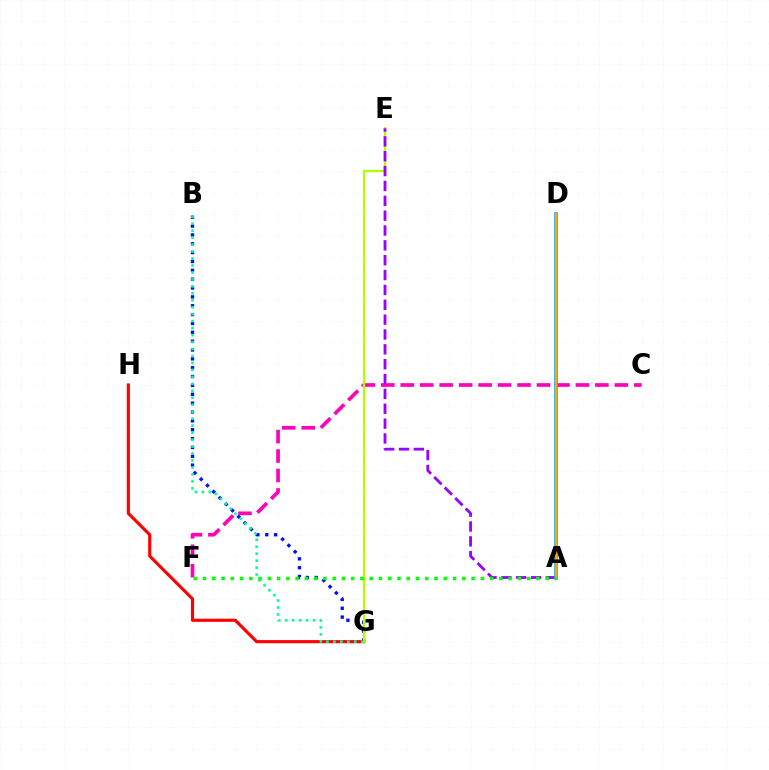{('G', 'H'): [{'color': '#ff0000', 'line_style': 'solid', 'thickness': 2.26}], ('B', 'G'): [{'color': '#0010ff', 'line_style': 'dotted', 'thickness': 2.41}, {'color': '#00ff9d', 'line_style': 'dotted', 'thickness': 1.89}], ('C', 'F'): [{'color': '#ff00bd', 'line_style': 'dashed', 'thickness': 2.64}], ('E', 'G'): [{'color': '#b3ff00', 'line_style': 'solid', 'thickness': 1.64}], ('A', 'E'): [{'color': '#9b00ff', 'line_style': 'dashed', 'thickness': 2.02}], ('A', 'D'): [{'color': '#00b5ff', 'line_style': 'solid', 'thickness': 2.64}, {'color': '#ffa500', 'line_style': 'solid', 'thickness': 1.6}], ('A', 'F'): [{'color': '#08ff00', 'line_style': 'dotted', 'thickness': 2.52}]}